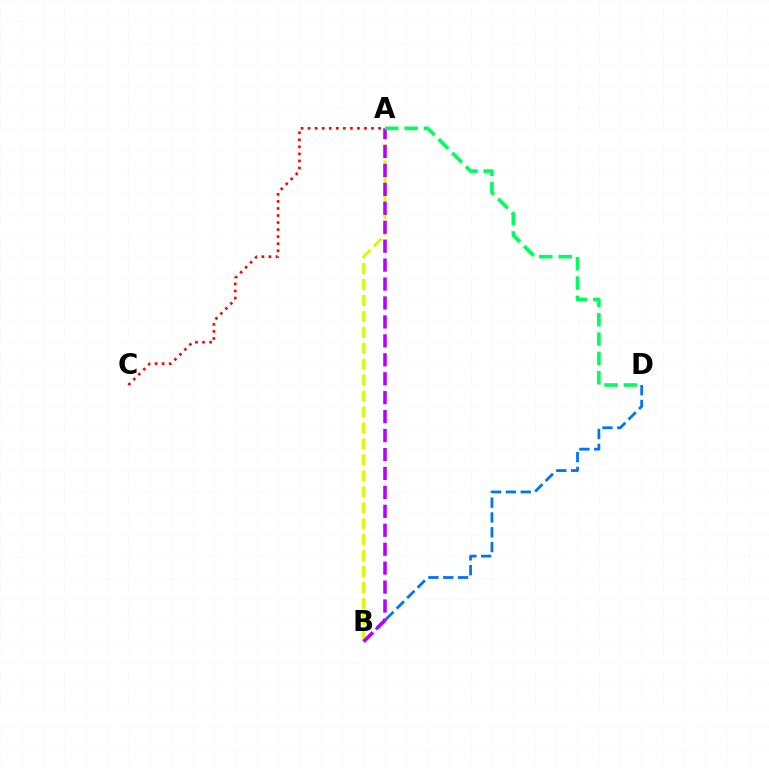{('A', 'B'): [{'color': '#d1ff00', 'line_style': 'dashed', 'thickness': 2.17}, {'color': '#b900ff', 'line_style': 'dashed', 'thickness': 2.57}], ('A', 'C'): [{'color': '#ff0000', 'line_style': 'dotted', 'thickness': 1.91}], ('B', 'D'): [{'color': '#0074ff', 'line_style': 'dashed', 'thickness': 2.01}], ('A', 'D'): [{'color': '#00ff5c', 'line_style': 'dashed', 'thickness': 2.63}]}